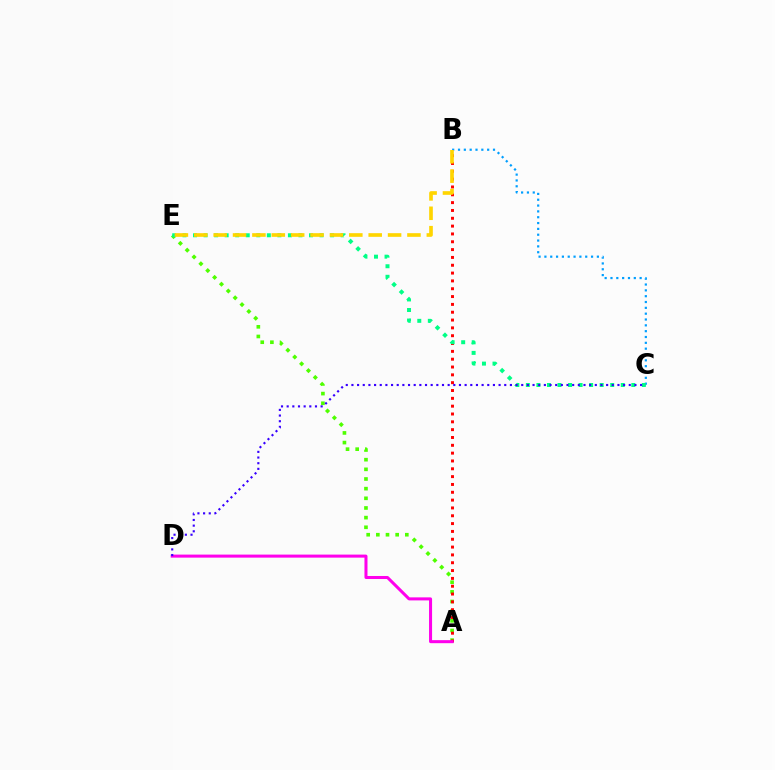{('B', 'C'): [{'color': '#009eff', 'line_style': 'dotted', 'thickness': 1.58}], ('A', 'E'): [{'color': '#4fff00', 'line_style': 'dotted', 'thickness': 2.62}], ('A', 'B'): [{'color': '#ff0000', 'line_style': 'dotted', 'thickness': 2.13}], ('C', 'E'): [{'color': '#00ff86', 'line_style': 'dotted', 'thickness': 2.86}], ('A', 'D'): [{'color': '#ff00ed', 'line_style': 'solid', 'thickness': 2.18}], ('B', 'E'): [{'color': '#ffd500', 'line_style': 'dashed', 'thickness': 2.63}], ('C', 'D'): [{'color': '#3700ff', 'line_style': 'dotted', 'thickness': 1.54}]}